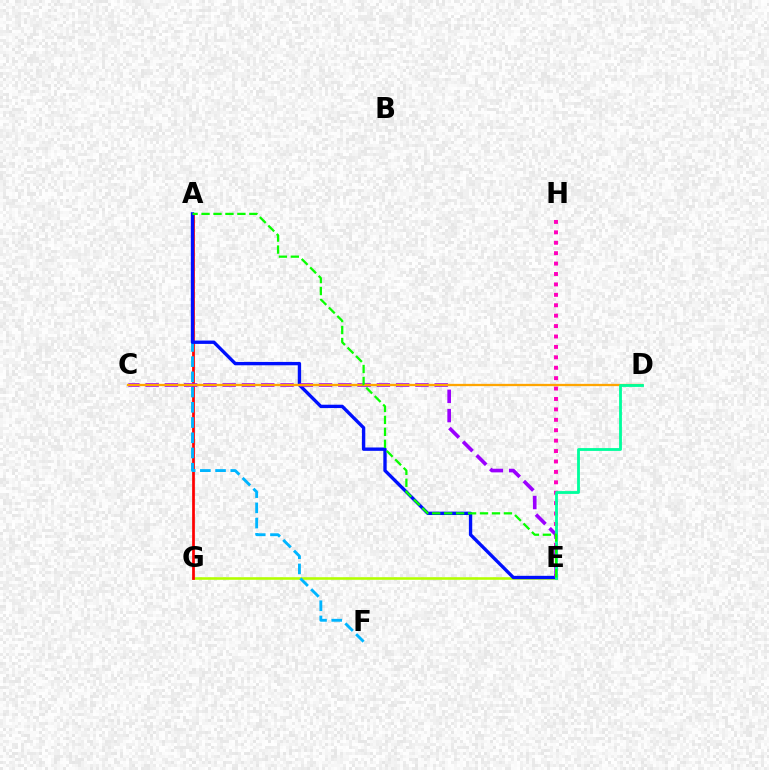{('E', 'H'): [{'color': '#ff00bd', 'line_style': 'dotted', 'thickness': 2.83}], ('E', 'G'): [{'color': '#b3ff00', 'line_style': 'solid', 'thickness': 1.86}], ('A', 'G'): [{'color': '#ff0000', 'line_style': 'solid', 'thickness': 1.96}], ('A', 'F'): [{'color': '#00b5ff', 'line_style': 'dashed', 'thickness': 2.07}], ('A', 'E'): [{'color': '#0010ff', 'line_style': 'solid', 'thickness': 2.41}, {'color': '#08ff00', 'line_style': 'dashed', 'thickness': 1.62}], ('C', 'E'): [{'color': '#9b00ff', 'line_style': 'dashed', 'thickness': 2.62}], ('C', 'D'): [{'color': '#ffa500', 'line_style': 'solid', 'thickness': 1.66}], ('D', 'E'): [{'color': '#00ff9d', 'line_style': 'solid', 'thickness': 2.04}]}